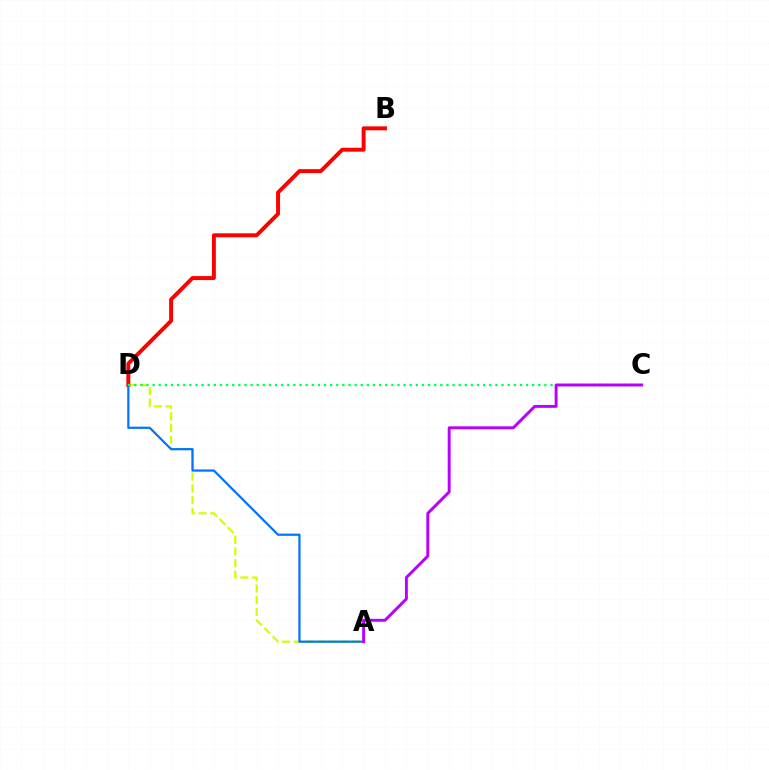{('A', 'D'): [{'color': '#d1ff00', 'line_style': 'dashed', 'thickness': 1.59}, {'color': '#0074ff', 'line_style': 'solid', 'thickness': 1.6}], ('B', 'D'): [{'color': '#ff0000', 'line_style': 'solid', 'thickness': 2.84}], ('C', 'D'): [{'color': '#00ff5c', 'line_style': 'dotted', 'thickness': 1.66}], ('A', 'C'): [{'color': '#b900ff', 'line_style': 'solid', 'thickness': 2.11}]}